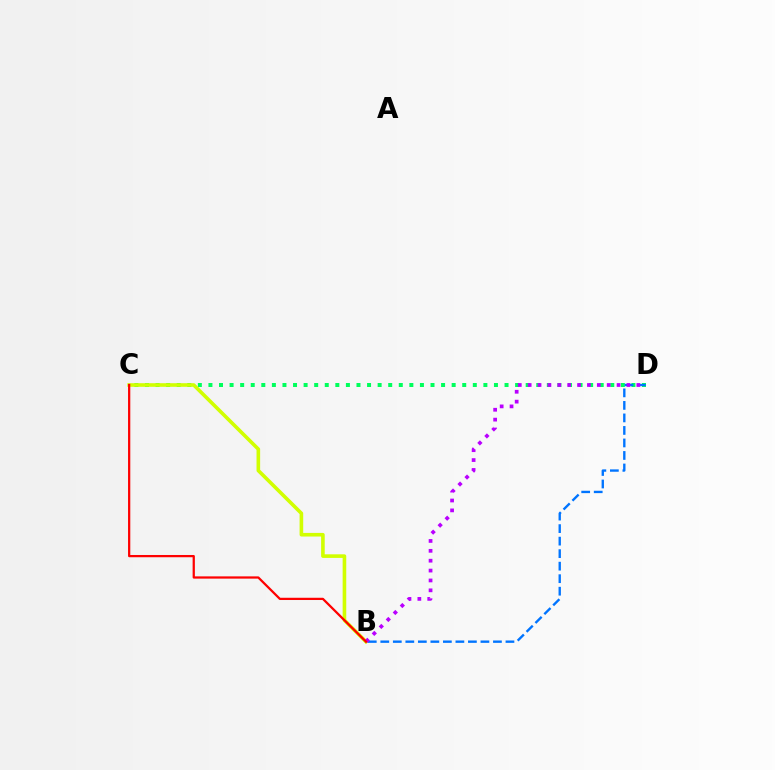{('C', 'D'): [{'color': '#00ff5c', 'line_style': 'dotted', 'thickness': 2.87}], ('B', 'C'): [{'color': '#d1ff00', 'line_style': 'solid', 'thickness': 2.6}, {'color': '#ff0000', 'line_style': 'solid', 'thickness': 1.62}], ('B', 'D'): [{'color': '#0074ff', 'line_style': 'dashed', 'thickness': 1.7}, {'color': '#b900ff', 'line_style': 'dotted', 'thickness': 2.68}]}